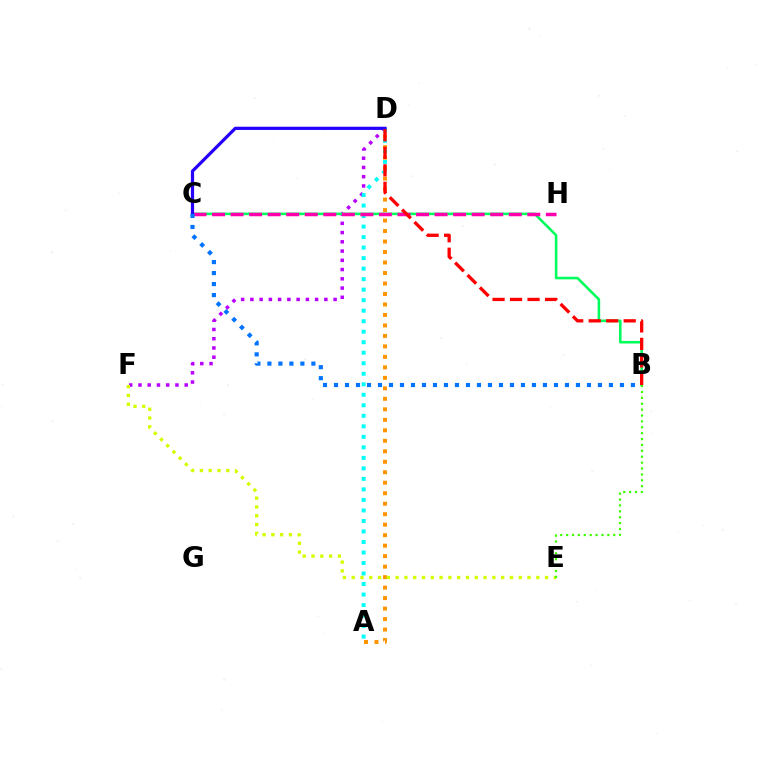{('D', 'F'): [{'color': '#b900ff', 'line_style': 'dotted', 'thickness': 2.51}], ('A', 'D'): [{'color': '#00fff6', 'line_style': 'dotted', 'thickness': 2.86}, {'color': '#ff9400', 'line_style': 'dotted', 'thickness': 2.85}], ('B', 'C'): [{'color': '#00ff5c', 'line_style': 'solid', 'thickness': 1.86}, {'color': '#0074ff', 'line_style': 'dotted', 'thickness': 2.99}], ('C', 'H'): [{'color': '#ff00ac', 'line_style': 'dashed', 'thickness': 2.52}], ('C', 'D'): [{'color': '#2500ff', 'line_style': 'solid', 'thickness': 2.32}], ('B', 'D'): [{'color': '#ff0000', 'line_style': 'dashed', 'thickness': 2.38}], ('E', 'F'): [{'color': '#d1ff00', 'line_style': 'dotted', 'thickness': 2.39}], ('B', 'E'): [{'color': '#3dff00', 'line_style': 'dotted', 'thickness': 1.6}]}